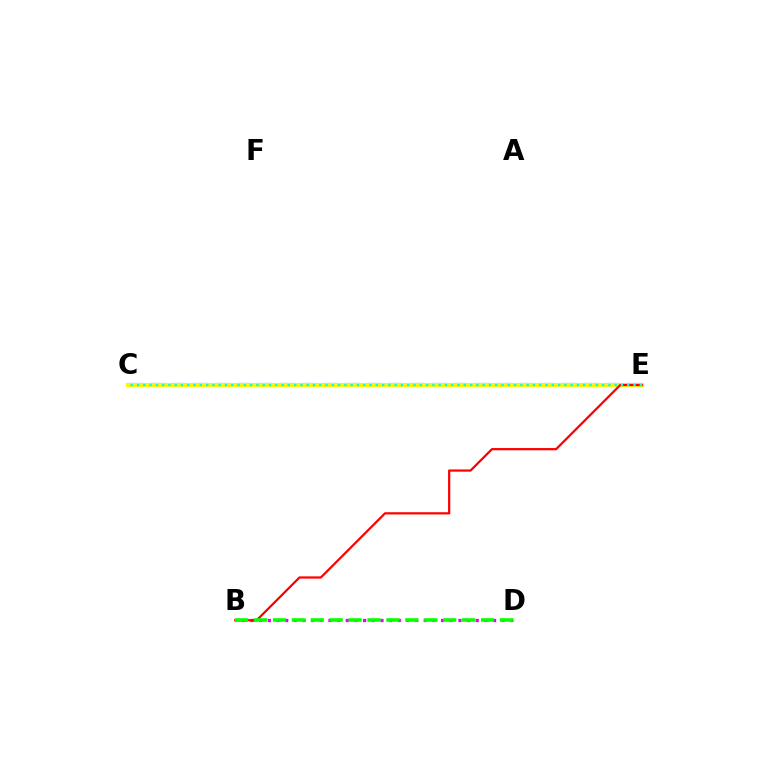{('C', 'E'): [{'color': '#0010ff', 'line_style': 'dashed', 'thickness': 2.94}, {'color': '#fcf500', 'line_style': 'solid', 'thickness': 2.89}, {'color': '#00fff6', 'line_style': 'dotted', 'thickness': 1.71}], ('B', 'D'): [{'color': '#ee00ff', 'line_style': 'dotted', 'thickness': 2.35}, {'color': '#08ff00', 'line_style': 'dashed', 'thickness': 2.57}], ('B', 'E'): [{'color': '#ff0000', 'line_style': 'solid', 'thickness': 1.61}]}